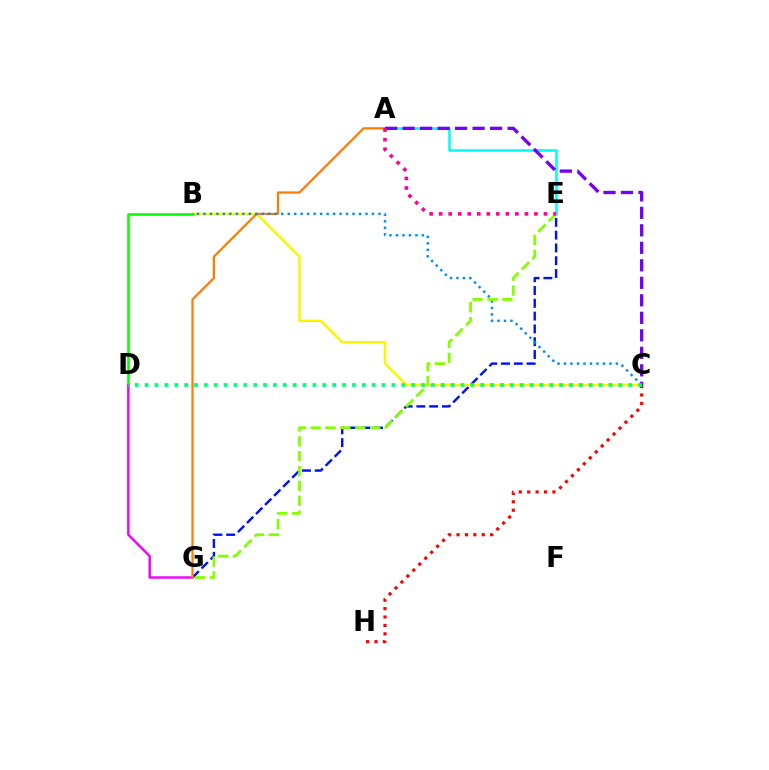{('E', 'G'): [{'color': '#0010ff', 'line_style': 'dashed', 'thickness': 1.74}, {'color': '#84ff00', 'line_style': 'dashed', 'thickness': 2.02}], ('A', 'E'): [{'color': '#00fff6', 'line_style': 'solid', 'thickness': 1.86}, {'color': '#ff0094', 'line_style': 'dotted', 'thickness': 2.59}], ('B', 'C'): [{'color': '#fcf500', 'line_style': 'solid', 'thickness': 1.83}, {'color': '#008cff', 'line_style': 'dotted', 'thickness': 1.76}], ('B', 'D'): [{'color': '#08ff00', 'line_style': 'solid', 'thickness': 1.86}], ('D', 'G'): [{'color': '#ee00ff', 'line_style': 'solid', 'thickness': 1.74}], ('C', 'H'): [{'color': '#ff0000', 'line_style': 'dotted', 'thickness': 2.29}], ('A', 'G'): [{'color': '#ff7c00', 'line_style': 'solid', 'thickness': 1.62}], ('A', 'C'): [{'color': '#7200ff', 'line_style': 'dashed', 'thickness': 2.38}], ('C', 'D'): [{'color': '#00ff74', 'line_style': 'dotted', 'thickness': 2.68}]}